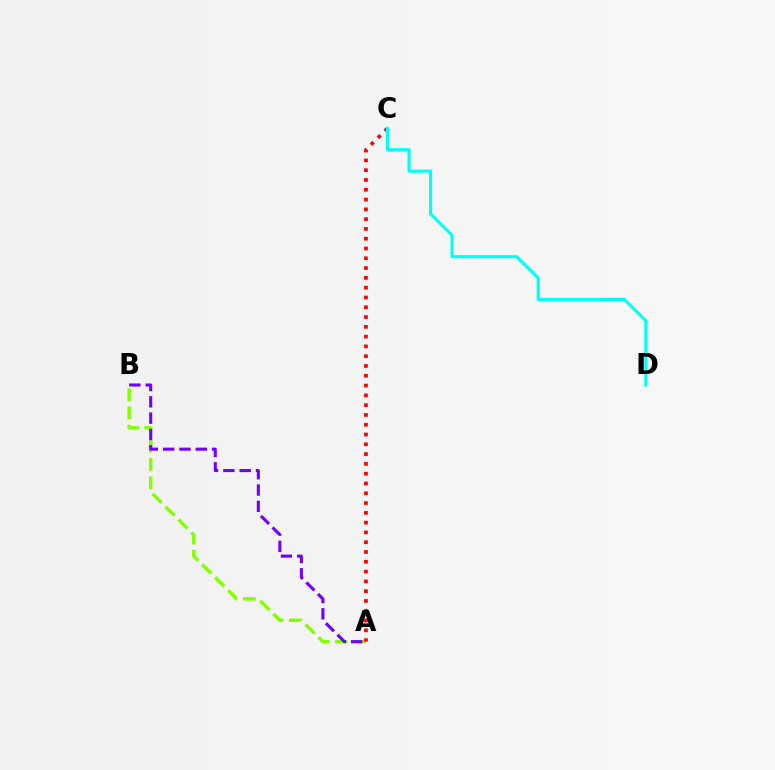{('A', 'B'): [{'color': '#84ff00', 'line_style': 'dashed', 'thickness': 2.48}, {'color': '#7200ff', 'line_style': 'dashed', 'thickness': 2.22}], ('A', 'C'): [{'color': '#ff0000', 'line_style': 'dotted', 'thickness': 2.66}], ('C', 'D'): [{'color': '#00fff6', 'line_style': 'solid', 'thickness': 2.25}]}